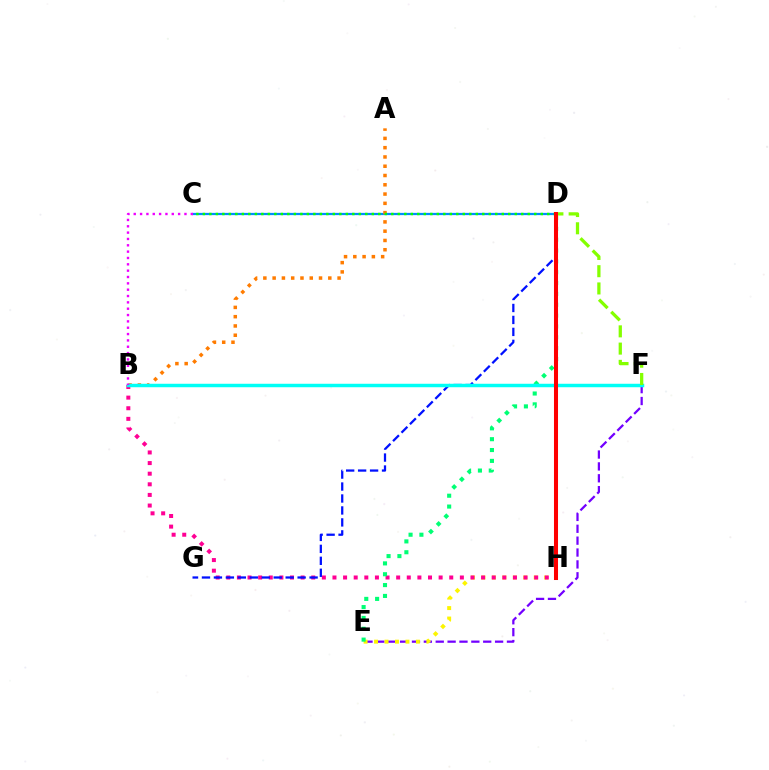{('E', 'F'): [{'color': '#7200ff', 'line_style': 'dashed', 'thickness': 1.61}], ('E', 'H'): [{'color': '#fcf500', 'line_style': 'dotted', 'thickness': 2.84}], ('C', 'D'): [{'color': '#008cff', 'line_style': 'solid', 'thickness': 1.6}, {'color': '#08ff00', 'line_style': 'dotted', 'thickness': 1.77}], ('B', 'H'): [{'color': '#ff0094', 'line_style': 'dotted', 'thickness': 2.88}], ('D', 'G'): [{'color': '#0010ff', 'line_style': 'dashed', 'thickness': 1.62}], ('A', 'B'): [{'color': '#ff7c00', 'line_style': 'dotted', 'thickness': 2.52}], ('D', 'E'): [{'color': '#00ff74', 'line_style': 'dotted', 'thickness': 2.95}], ('B', 'F'): [{'color': '#00fff6', 'line_style': 'solid', 'thickness': 2.5}], ('B', 'C'): [{'color': '#ee00ff', 'line_style': 'dotted', 'thickness': 1.72}], ('D', 'F'): [{'color': '#84ff00', 'line_style': 'dashed', 'thickness': 2.34}], ('D', 'H'): [{'color': '#ff0000', 'line_style': 'solid', 'thickness': 2.91}]}